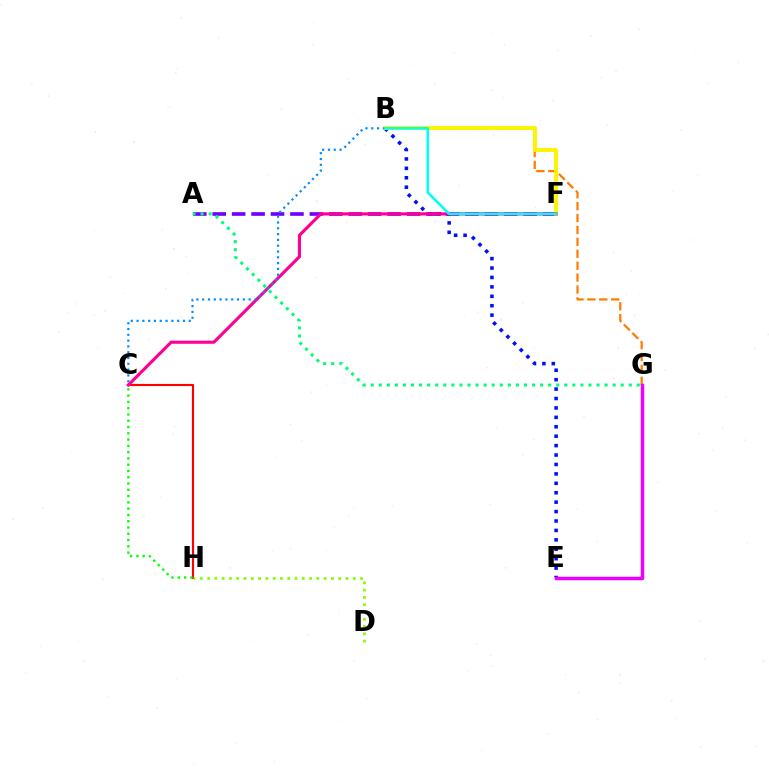{('B', 'E'): [{'color': '#0010ff', 'line_style': 'dotted', 'thickness': 2.56}], ('B', 'G'): [{'color': '#ff7c00', 'line_style': 'dashed', 'thickness': 1.62}], ('E', 'G'): [{'color': '#ee00ff', 'line_style': 'solid', 'thickness': 2.52}], ('A', 'F'): [{'color': '#7200ff', 'line_style': 'dashed', 'thickness': 2.64}], ('C', 'H'): [{'color': '#ff0000', 'line_style': 'solid', 'thickness': 1.53}, {'color': '#08ff00', 'line_style': 'dotted', 'thickness': 1.71}], ('B', 'F'): [{'color': '#fcf500', 'line_style': 'solid', 'thickness': 2.84}, {'color': '#00fff6', 'line_style': 'solid', 'thickness': 1.86}], ('A', 'G'): [{'color': '#00ff74', 'line_style': 'dotted', 'thickness': 2.19}], ('D', 'H'): [{'color': '#84ff00', 'line_style': 'dotted', 'thickness': 1.98}], ('C', 'F'): [{'color': '#ff0094', 'line_style': 'solid', 'thickness': 2.24}], ('B', 'C'): [{'color': '#008cff', 'line_style': 'dotted', 'thickness': 1.58}]}